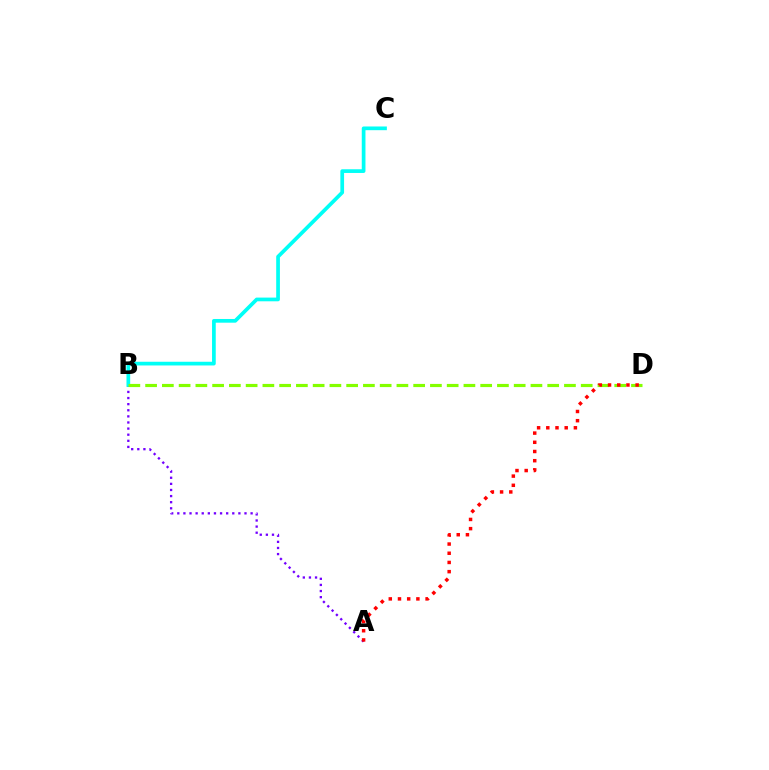{('A', 'B'): [{'color': '#7200ff', 'line_style': 'dotted', 'thickness': 1.66}], ('B', 'C'): [{'color': '#00fff6', 'line_style': 'solid', 'thickness': 2.67}], ('B', 'D'): [{'color': '#84ff00', 'line_style': 'dashed', 'thickness': 2.28}], ('A', 'D'): [{'color': '#ff0000', 'line_style': 'dotted', 'thickness': 2.5}]}